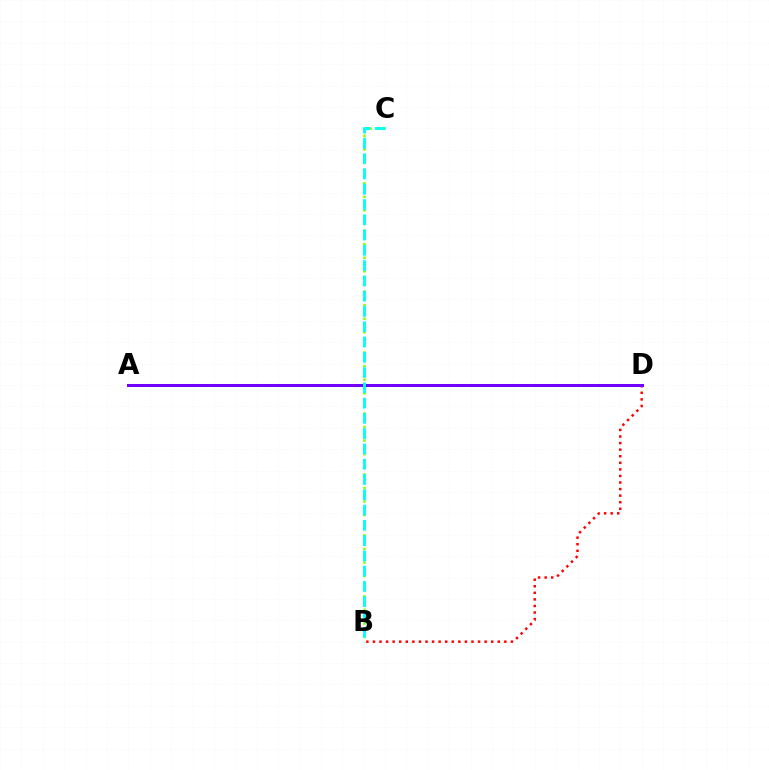{('B', 'D'): [{'color': '#ff0000', 'line_style': 'dotted', 'thickness': 1.79}], ('A', 'D'): [{'color': '#7200ff', 'line_style': 'solid', 'thickness': 2.18}], ('B', 'C'): [{'color': '#84ff00', 'line_style': 'dotted', 'thickness': 1.84}, {'color': '#00fff6', 'line_style': 'dashed', 'thickness': 2.08}]}